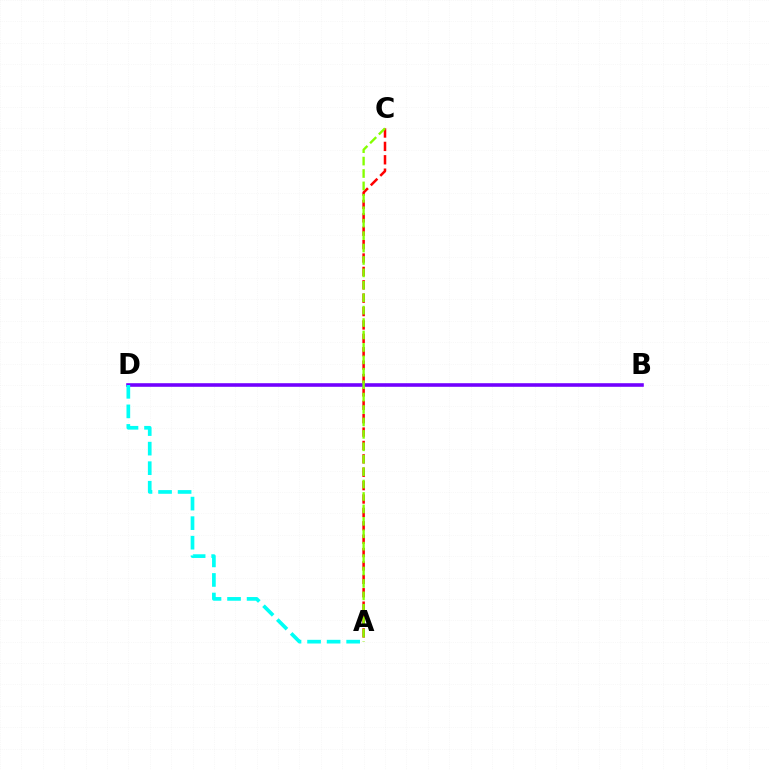{('A', 'C'): [{'color': '#ff0000', 'line_style': 'dashed', 'thickness': 1.82}, {'color': '#84ff00', 'line_style': 'dashed', 'thickness': 1.69}], ('B', 'D'): [{'color': '#7200ff', 'line_style': 'solid', 'thickness': 2.58}], ('A', 'D'): [{'color': '#00fff6', 'line_style': 'dashed', 'thickness': 2.66}]}